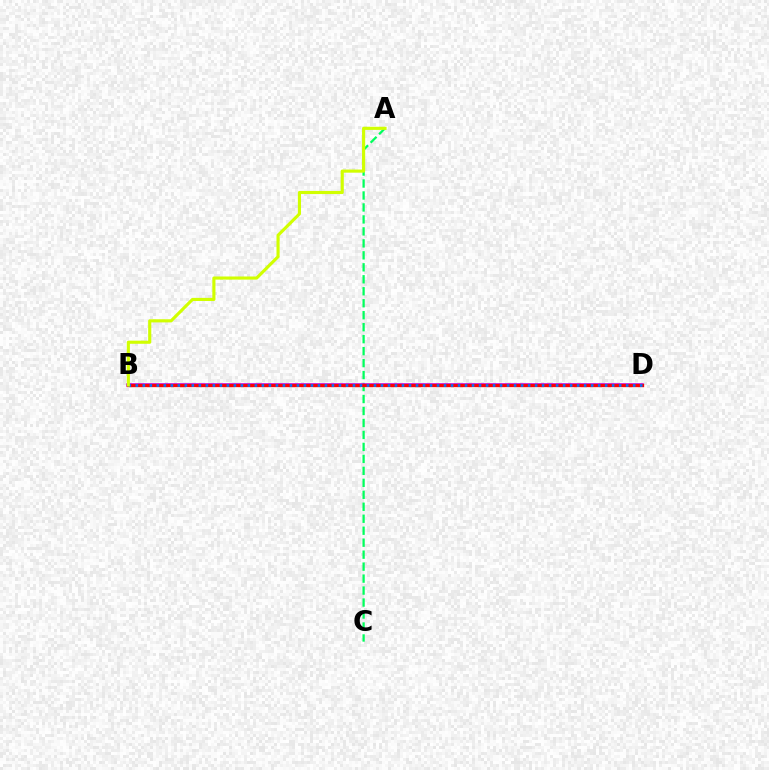{('A', 'C'): [{'color': '#00ff5c', 'line_style': 'dashed', 'thickness': 1.63}], ('B', 'D'): [{'color': '#b900ff', 'line_style': 'solid', 'thickness': 2.52}, {'color': '#ff0000', 'line_style': 'solid', 'thickness': 2.38}, {'color': '#0074ff', 'line_style': 'dotted', 'thickness': 1.9}], ('A', 'B'): [{'color': '#d1ff00', 'line_style': 'solid', 'thickness': 2.26}]}